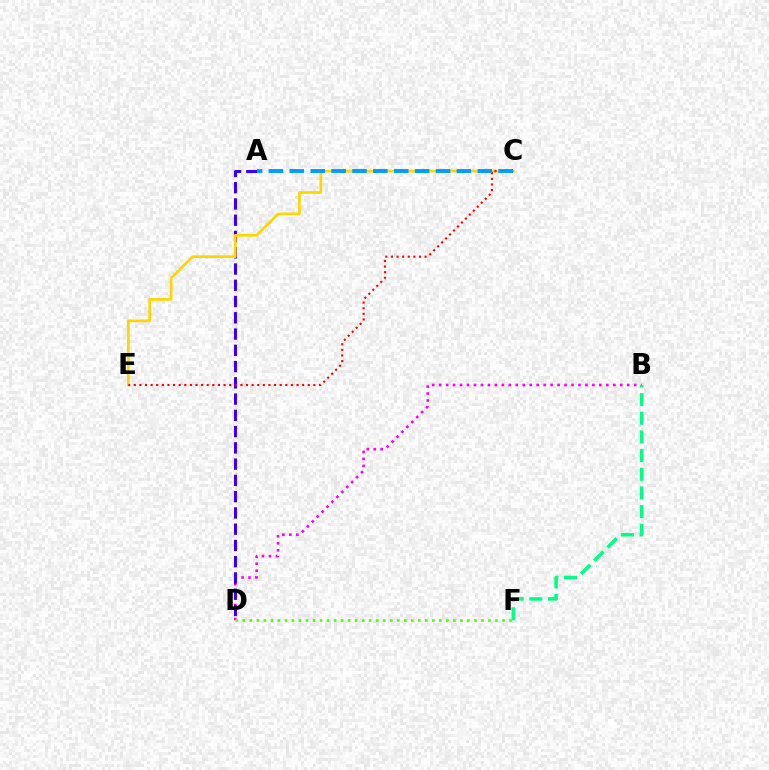{('B', 'D'): [{'color': '#ff00ed', 'line_style': 'dotted', 'thickness': 1.89}], ('A', 'D'): [{'color': '#3700ff', 'line_style': 'dashed', 'thickness': 2.21}], ('B', 'F'): [{'color': '#00ff86', 'line_style': 'dashed', 'thickness': 2.54}], ('C', 'E'): [{'color': '#ffd500', 'line_style': 'solid', 'thickness': 1.94}, {'color': '#ff0000', 'line_style': 'dotted', 'thickness': 1.52}], ('A', 'C'): [{'color': '#009eff', 'line_style': 'dashed', 'thickness': 2.84}], ('D', 'F'): [{'color': '#4fff00', 'line_style': 'dotted', 'thickness': 1.91}]}